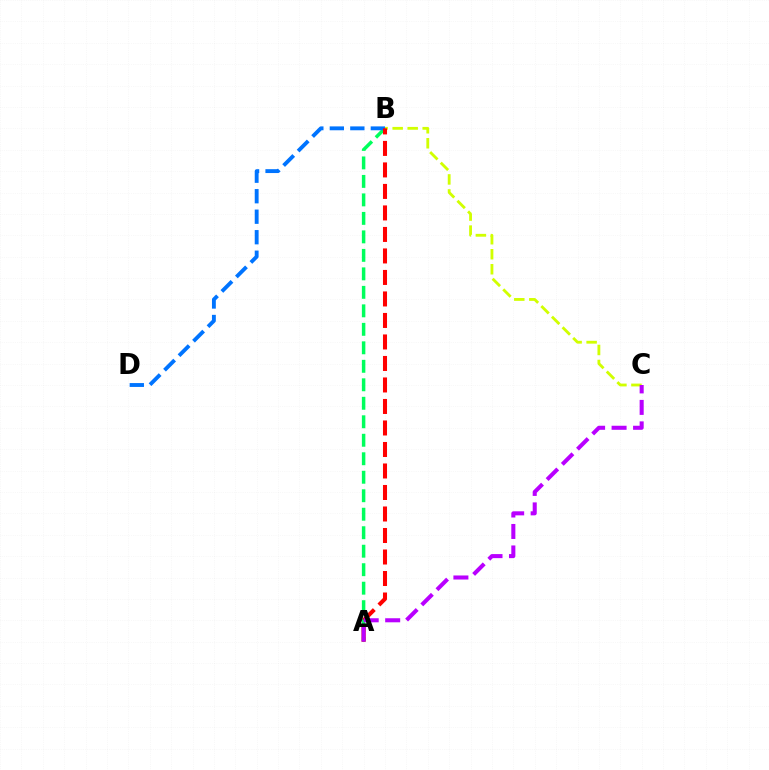{('A', 'B'): [{'color': '#00ff5c', 'line_style': 'dashed', 'thickness': 2.51}, {'color': '#ff0000', 'line_style': 'dashed', 'thickness': 2.92}], ('B', 'D'): [{'color': '#0074ff', 'line_style': 'dashed', 'thickness': 2.78}], ('B', 'C'): [{'color': '#d1ff00', 'line_style': 'dashed', 'thickness': 2.04}], ('A', 'C'): [{'color': '#b900ff', 'line_style': 'dashed', 'thickness': 2.92}]}